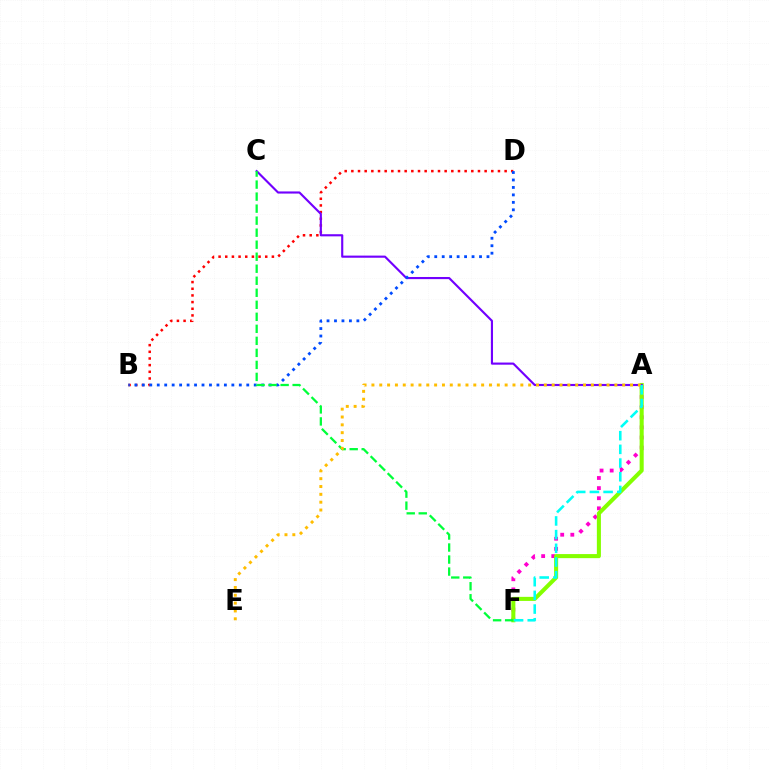{('A', 'F'): [{'color': '#ff00cf', 'line_style': 'dotted', 'thickness': 2.75}, {'color': '#84ff00', 'line_style': 'solid', 'thickness': 2.93}, {'color': '#00fff6', 'line_style': 'dashed', 'thickness': 1.86}], ('B', 'D'): [{'color': '#ff0000', 'line_style': 'dotted', 'thickness': 1.81}, {'color': '#004bff', 'line_style': 'dotted', 'thickness': 2.03}], ('A', 'C'): [{'color': '#7200ff', 'line_style': 'solid', 'thickness': 1.54}], ('C', 'F'): [{'color': '#00ff39', 'line_style': 'dashed', 'thickness': 1.63}], ('A', 'E'): [{'color': '#ffbd00', 'line_style': 'dotted', 'thickness': 2.13}]}